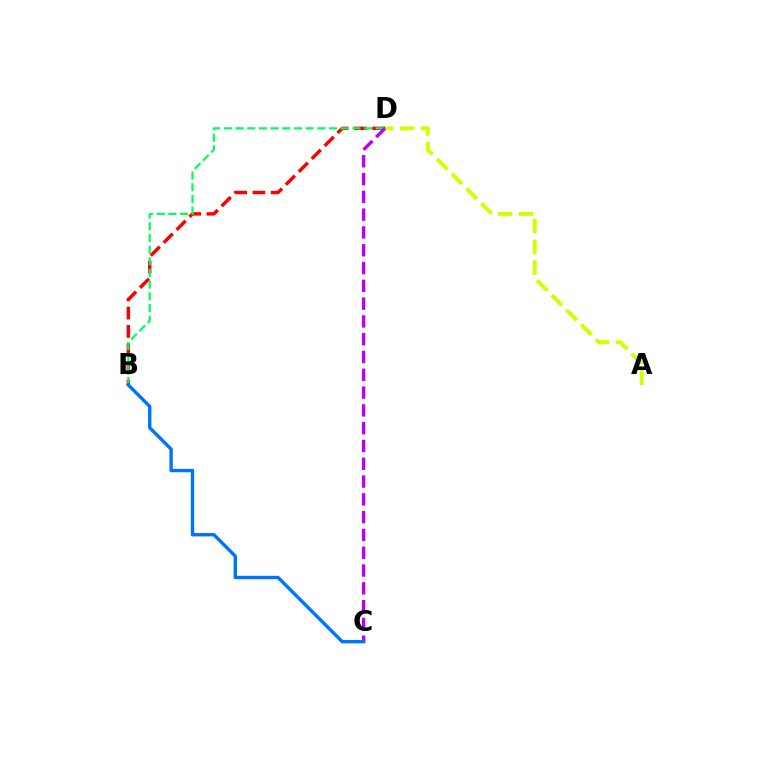{('B', 'D'): [{'color': '#ff0000', 'line_style': 'dashed', 'thickness': 2.48}, {'color': '#00ff5c', 'line_style': 'dashed', 'thickness': 1.59}], ('A', 'D'): [{'color': '#d1ff00', 'line_style': 'dashed', 'thickness': 2.83}], ('C', 'D'): [{'color': '#b900ff', 'line_style': 'dashed', 'thickness': 2.42}], ('B', 'C'): [{'color': '#0074ff', 'line_style': 'solid', 'thickness': 2.44}]}